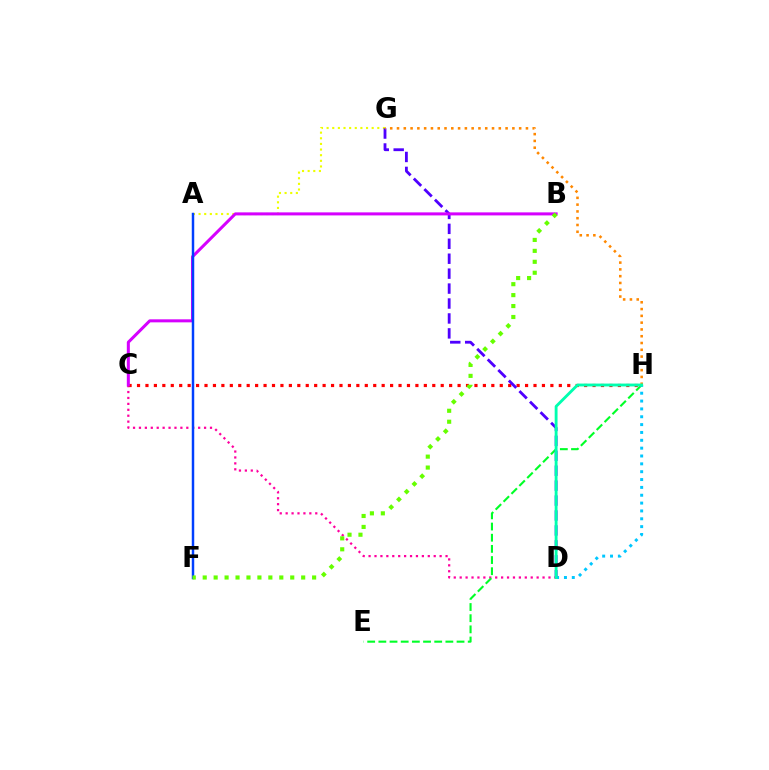{('C', 'D'): [{'color': '#ff00a0', 'line_style': 'dotted', 'thickness': 1.61}], ('E', 'H'): [{'color': '#00ff27', 'line_style': 'dashed', 'thickness': 1.52}], ('A', 'G'): [{'color': '#eeff00', 'line_style': 'dotted', 'thickness': 1.53}], ('C', 'H'): [{'color': '#ff0000', 'line_style': 'dotted', 'thickness': 2.29}], ('D', 'G'): [{'color': '#4f00ff', 'line_style': 'dashed', 'thickness': 2.03}], ('B', 'C'): [{'color': '#d600ff', 'line_style': 'solid', 'thickness': 2.18}], ('G', 'H'): [{'color': '#ff8800', 'line_style': 'dotted', 'thickness': 1.84}], ('D', 'H'): [{'color': '#00c7ff', 'line_style': 'dotted', 'thickness': 2.13}, {'color': '#00ffaf', 'line_style': 'solid', 'thickness': 2.06}], ('A', 'F'): [{'color': '#003fff', 'line_style': 'solid', 'thickness': 1.78}], ('B', 'F'): [{'color': '#66ff00', 'line_style': 'dotted', 'thickness': 2.97}]}